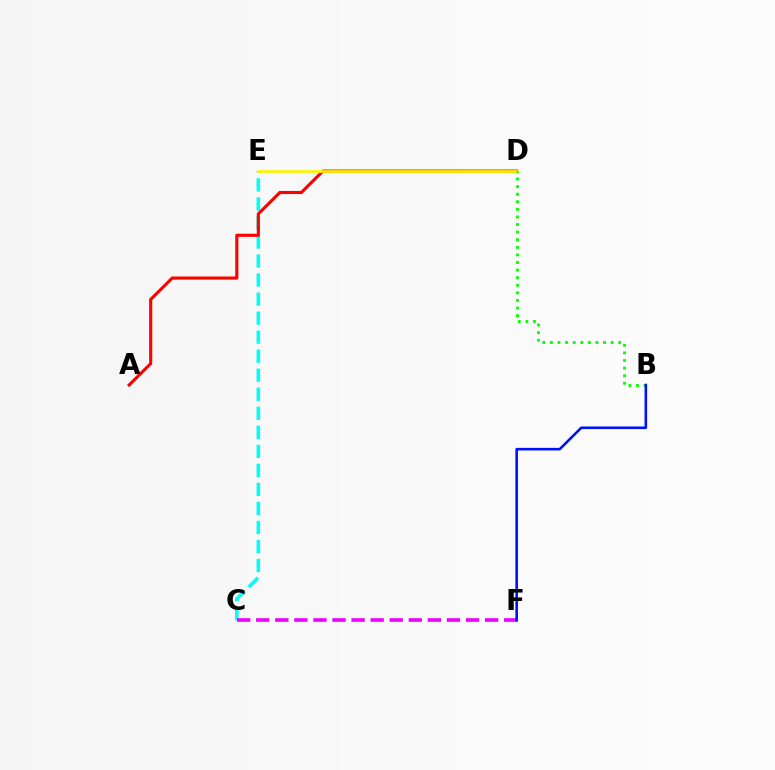{('C', 'E'): [{'color': '#00fff6', 'line_style': 'dashed', 'thickness': 2.59}], ('A', 'D'): [{'color': '#ff0000', 'line_style': 'solid', 'thickness': 2.25}], ('D', 'E'): [{'color': '#fcf500', 'line_style': 'solid', 'thickness': 1.93}], ('C', 'F'): [{'color': '#ee00ff', 'line_style': 'dashed', 'thickness': 2.59}], ('B', 'D'): [{'color': '#08ff00', 'line_style': 'dotted', 'thickness': 2.06}], ('B', 'F'): [{'color': '#0010ff', 'line_style': 'solid', 'thickness': 1.87}]}